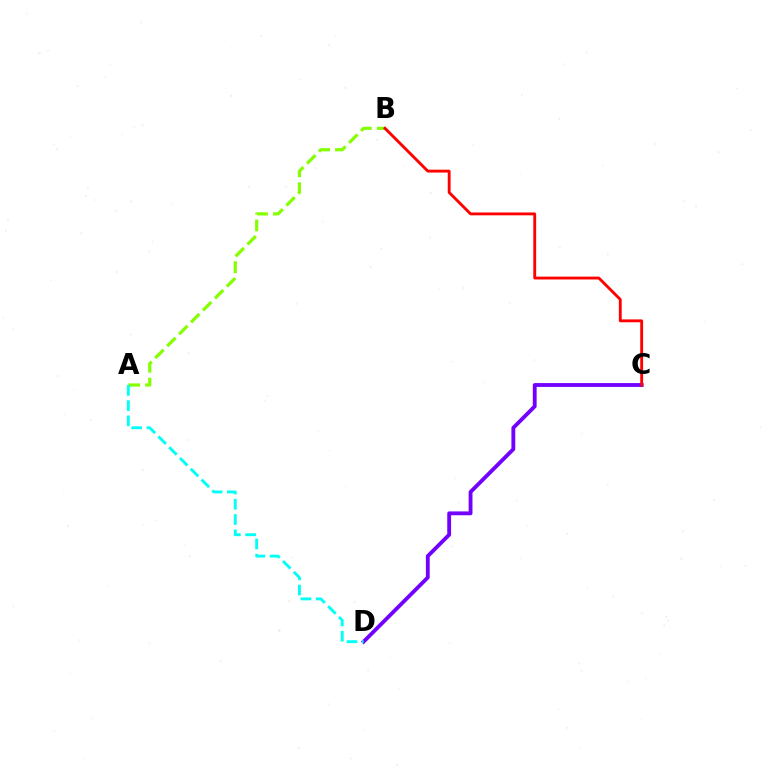{('A', 'B'): [{'color': '#84ff00', 'line_style': 'dashed', 'thickness': 2.29}], ('C', 'D'): [{'color': '#7200ff', 'line_style': 'solid', 'thickness': 2.77}], ('A', 'D'): [{'color': '#00fff6', 'line_style': 'dashed', 'thickness': 2.07}], ('B', 'C'): [{'color': '#ff0000', 'line_style': 'solid', 'thickness': 2.05}]}